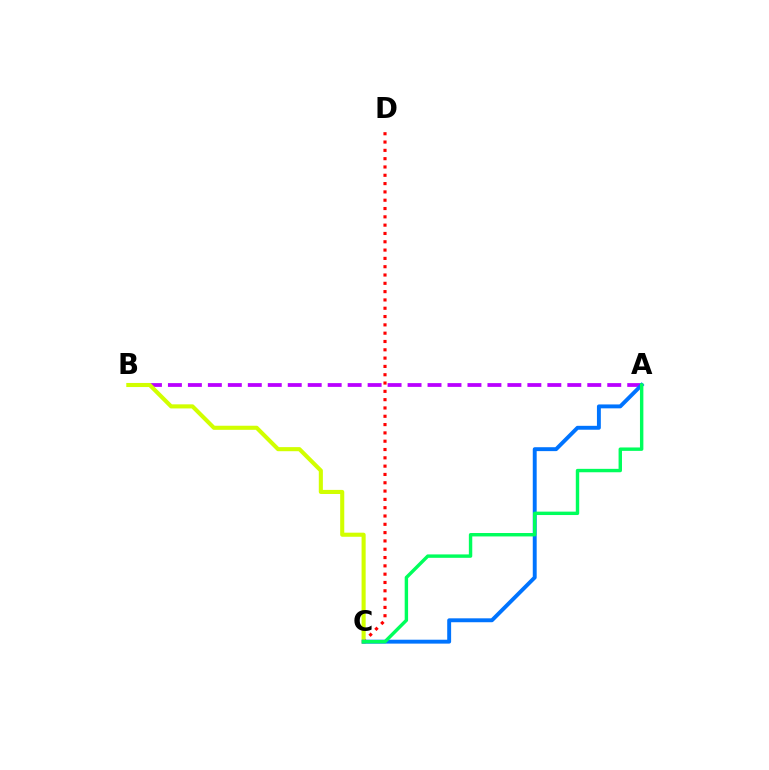{('C', 'D'): [{'color': '#ff0000', 'line_style': 'dotted', 'thickness': 2.26}], ('A', 'B'): [{'color': '#b900ff', 'line_style': 'dashed', 'thickness': 2.71}], ('B', 'C'): [{'color': '#d1ff00', 'line_style': 'solid', 'thickness': 2.94}], ('A', 'C'): [{'color': '#0074ff', 'line_style': 'solid', 'thickness': 2.81}, {'color': '#00ff5c', 'line_style': 'solid', 'thickness': 2.46}]}